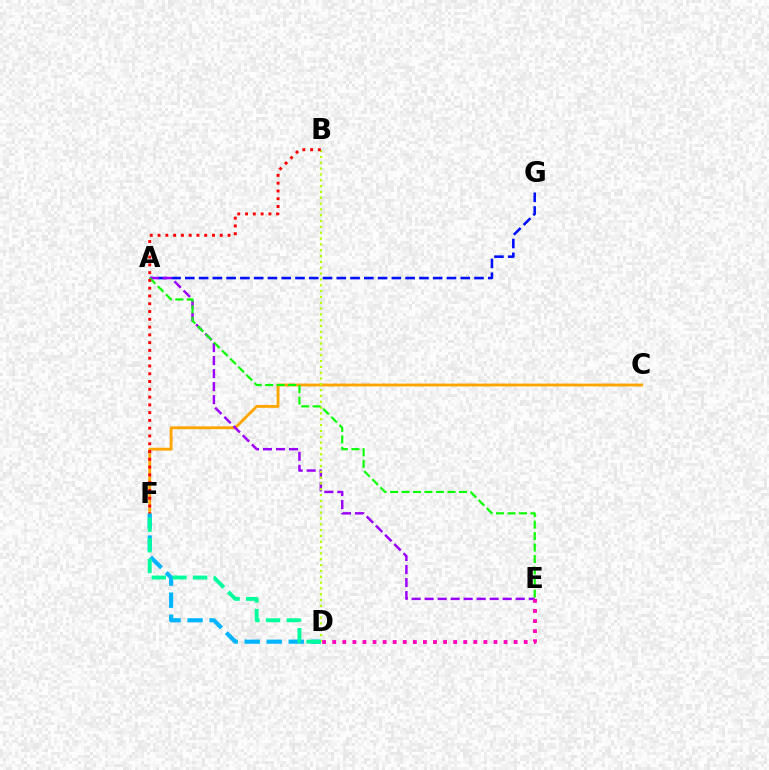{('C', 'F'): [{'color': '#ffa500', 'line_style': 'solid', 'thickness': 2.06}], ('A', 'G'): [{'color': '#0010ff', 'line_style': 'dashed', 'thickness': 1.87}], ('A', 'E'): [{'color': '#9b00ff', 'line_style': 'dashed', 'thickness': 1.77}, {'color': '#08ff00', 'line_style': 'dashed', 'thickness': 1.56}], ('D', 'F'): [{'color': '#00b5ff', 'line_style': 'dashed', 'thickness': 2.99}, {'color': '#00ff9d', 'line_style': 'dashed', 'thickness': 2.8}], ('B', 'D'): [{'color': '#b3ff00', 'line_style': 'dotted', 'thickness': 1.58}], ('D', 'E'): [{'color': '#ff00bd', 'line_style': 'dotted', 'thickness': 2.74}], ('B', 'F'): [{'color': '#ff0000', 'line_style': 'dotted', 'thickness': 2.11}]}